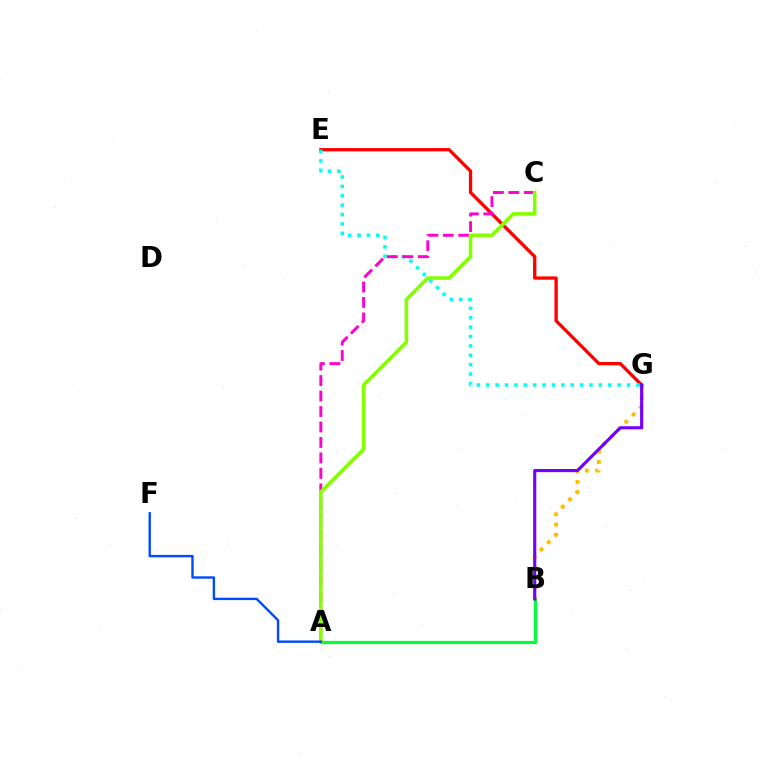{('A', 'B'): [{'color': '#00ff39', 'line_style': 'solid', 'thickness': 2.32}], ('E', 'G'): [{'color': '#ff0000', 'line_style': 'solid', 'thickness': 2.38}, {'color': '#00fff6', 'line_style': 'dotted', 'thickness': 2.55}], ('B', 'G'): [{'color': '#ffbd00', 'line_style': 'dotted', 'thickness': 2.8}, {'color': '#7200ff', 'line_style': 'solid', 'thickness': 2.26}], ('A', 'C'): [{'color': '#ff00cf', 'line_style': 'dashed', 'thickness': 2.1}, {'color': '#84ff00', 'line_style': 'solid', 'thickness': 2.57}], ('A', 'F'): [{'color': '#004bff', 'line_style': 'solid', 'thickness': 1.73}]}